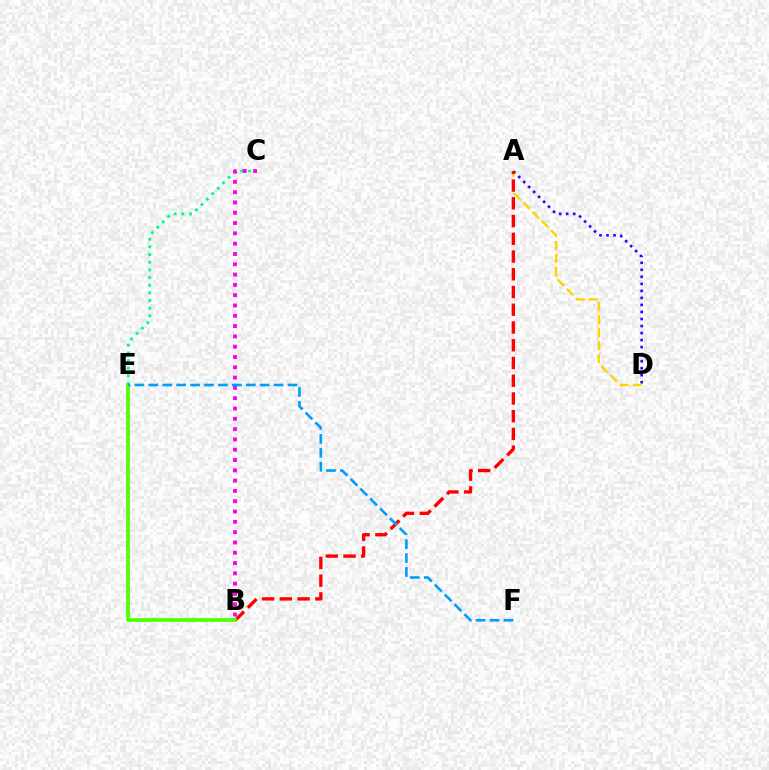{('A', 'D'): [{'color': '#3700ff', 'line_style': 'dotted', 'thickness': 1.91}, {'color': '#ffd500', 'line_style': 'dashed', 'thickness': 1.77}], ('C', 'E'): [{'color': '#00ff86', 'line_style': 'dotted', 'thickness': 2.08}], ('A', 'B'): [{'color': '#ff0000', 'line_style': 'dashed', 'thickness': 2.41}], ('B', 'E'): [{'color': '#4fff00', 'line_style': 'solid', 'thickness': 2.66}], ('B', 'C'): [{'color': '#ff00ed', 'line_style': 'dotted', 'thickness': 2.8}], ('E', 'F'): [{'color': '#009eff', 'line_style': 'dashed', 'thickness': 1.89}]}